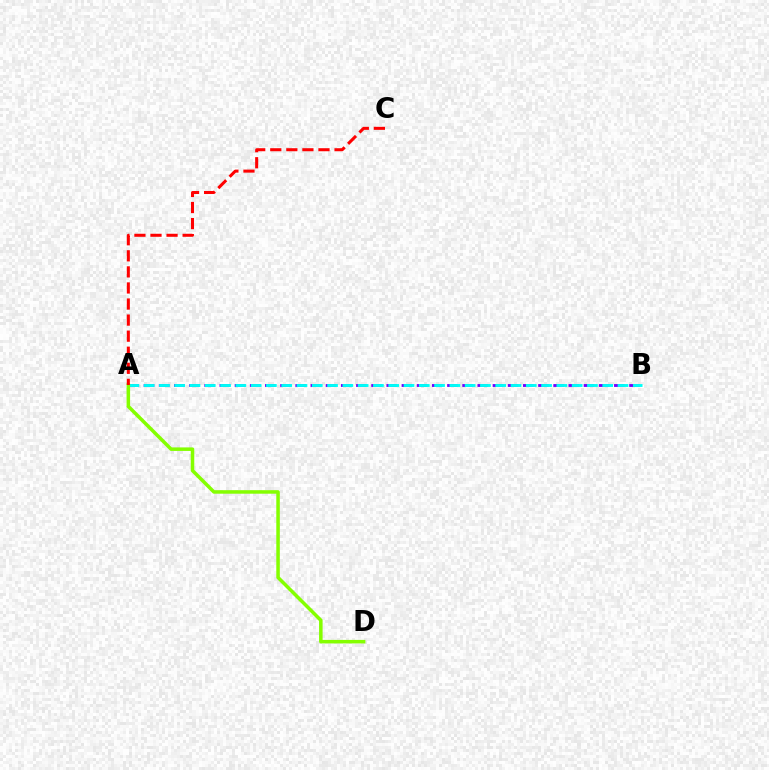{('A', 'B'): [{'color': '#7200ff', 'line_style': 'dashed', 'thickness': 2.06}, {'color': '#00fff6', 'line_style': 'dashed', 'thickness': 2.08}], ('A', 'D'): [{'color': '#84ff00', 'line_style': 'solid', 'thickness': 2.53}], ('A', 'C'): [{'color': '#ff0000', 'line_style': 'dashed', 'thickness': 2.18}]}